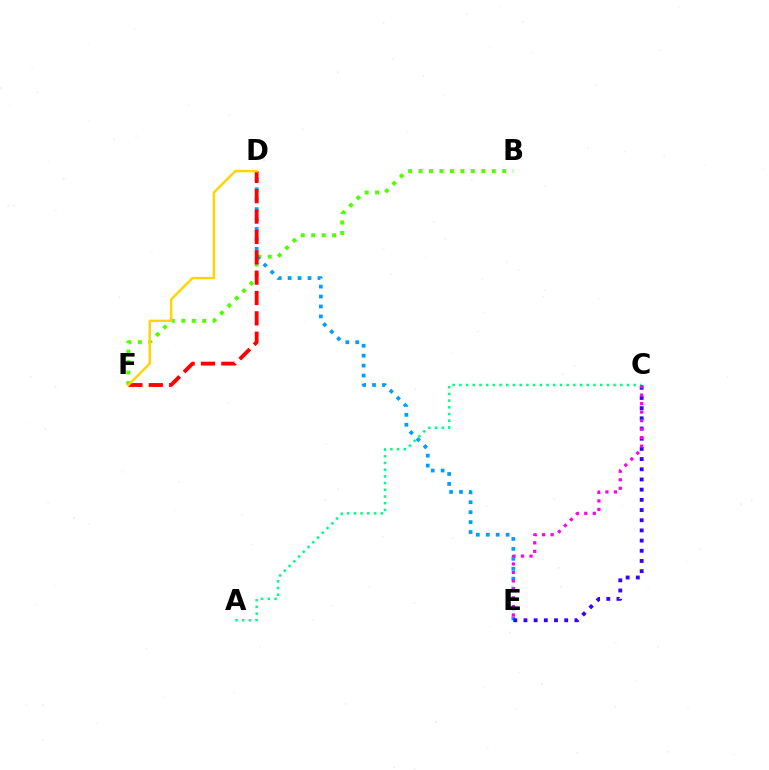{('B', 'F'): [{'color': '#4fff00', 'line_style': 'dotted', 'thickness': 2.84}], ('D', 'E'): [{'color': '#009eff', 'line_style': 'dotted', 'thickness': 2.7}], ('C', 'E'): [{'color': '#3700ff', 'line_style': 'dotted', 'thickness': 2.77}, {'color': '#ff00ed', 'line_style': 'dotted', 'thickness': 2.31}], ('A', 'C'): [{'color': '#00ff86', 'line_style': 'dotted', 'thickness': 1.82}], ('D', 'F'): [{'color': '#ff0000', 'line_style': 'dashed', 'thickness': 2.76}, {'color': '#ffd500', 'line_style': 'solid', 'thickness': 1.76}]}